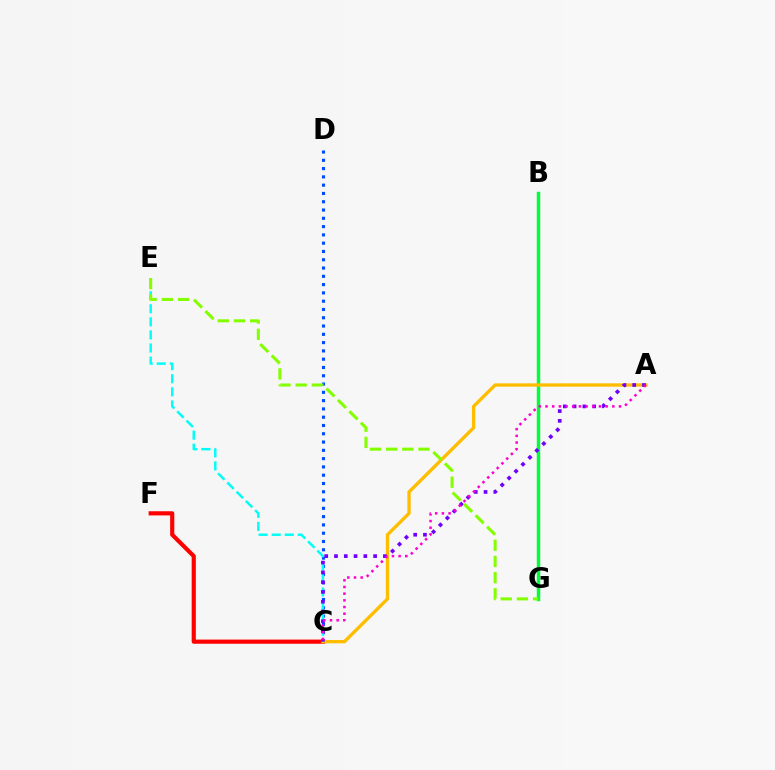{('C', 'F'): [{'color': '#ff0000', 'line_style': 'solid', 'thickness': 2.99}], ('C', 'D'): [{'color': '#004bff', 'line_style': 'dotted', 'thickness': 2.25}], ('B', 'G'): [{'color': '#00ff39', 'line_style': 'solid', 'thickness': 2.48}], ('A', 'C'): [{'color': '#ffbd00', 'line_style': 'solid', 'thickness': 2.4}, {'color': '#7200ff', 'line_style': 'dotted', 'thickness': 2.66}, {'color': '#ff00cf', 'line_style': 'dotted', 'thickness': 1.81}], ('C', 'E'): [{'color': '#00fff6', 'line_style': 'dashed', 'thickness': 1.78}], ('E', 'G'): [{'color': '#84ff00', 'line_style': 'dashed', 'thickness': 2.2}]}